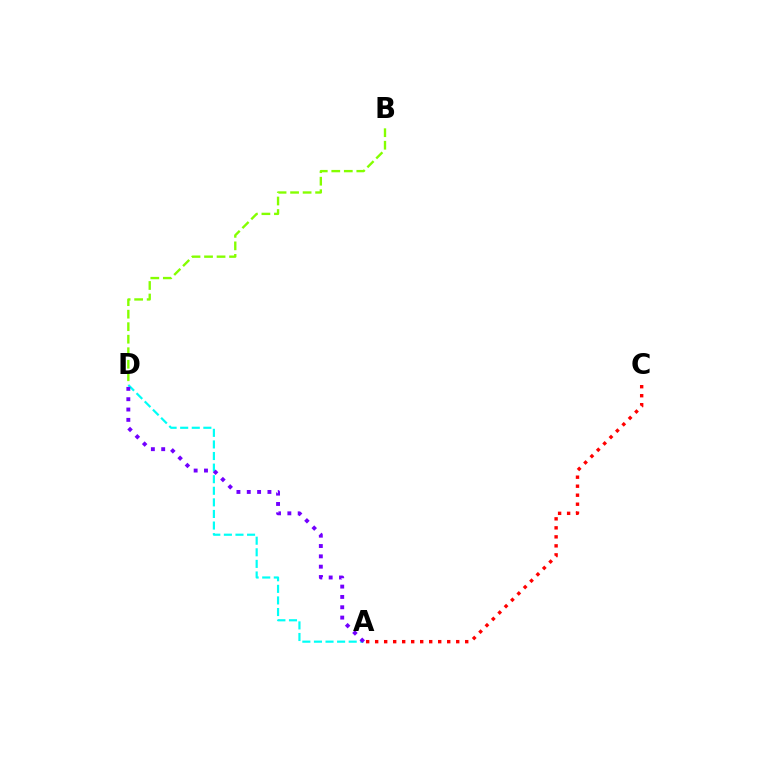{('A', 'D'): [{'color': '#00fff6', 'line_style': 'dashed', 'thickness': 1.57}, {'color': '#7200ff', 'line_style': 'dotted', 'thickness': 2.81}], ('B', 'D'): [{'color': '#84ff00', 'line_style': 'dashed', 'thickness': 1.7}], ('A', 'C'): [{'color': '#ff0000', 'line_style': 'dotted', 'thickness': 2.45}]}